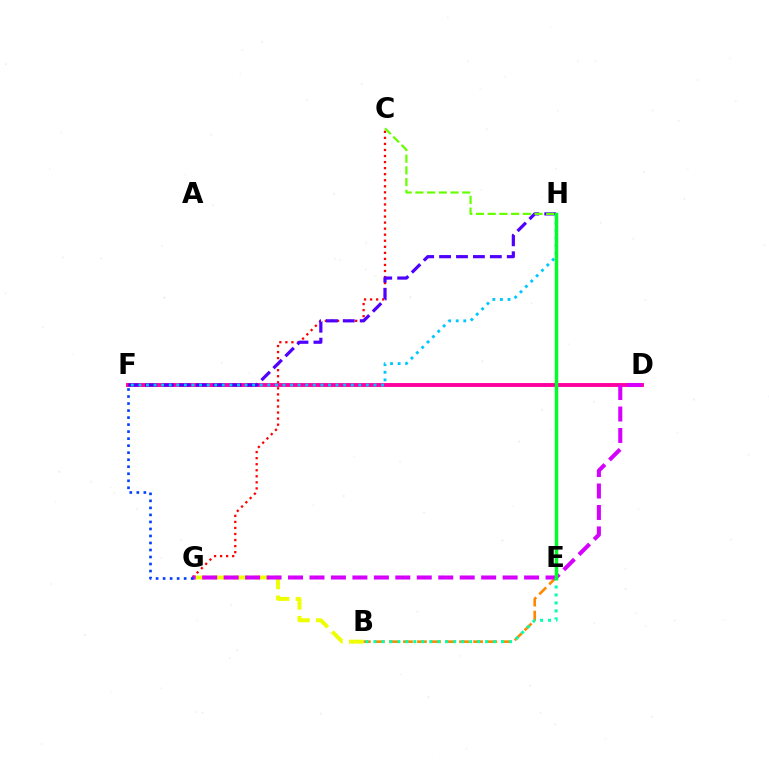{('B', 'G'): [{'color': '#eeff00', 'line_style': 'dashed', 'thickness': 2.84}], ('C', 'G'): [{'color': '#ff0000', 'line_style': 'dotted', 'thickness': 1.64}], ('D', 'F'): [{'color': '#ff00a0', 'line_style': 'solid', 'thickness': 2.8}], ('F', 'H'): [{'color': '#4f00ff', 'line_style': 'dashed', 'thickness': 2.3}, {'color': '#00c7ff', 'line_style': 'dotted', 'thickness': 2.06}], ('B', 'E'): [{'color': '#ff8800', 'line_style': 'dashed', 'thickness': 1.91}, {'color': '#00ffaf', 'line_style': 'dotted', 'thickness': 2.17}], ('D', 'G'): [{'color': '#d600ff', 'line_style': 'dashed', 'thickness': 2.92}], ('F', 'G'): [{'color': '#003fff', 'line_style': 'dotted', 'thickness': 1.91}], ('C', 'H'): [{'color': '#66ff00', 'line_style': 'dashed', 'thickness': 1.59}], ('E', 'H'): [{'color': '#00ff27', 'line_style': 'solid', 'thickness': 2.48}]}